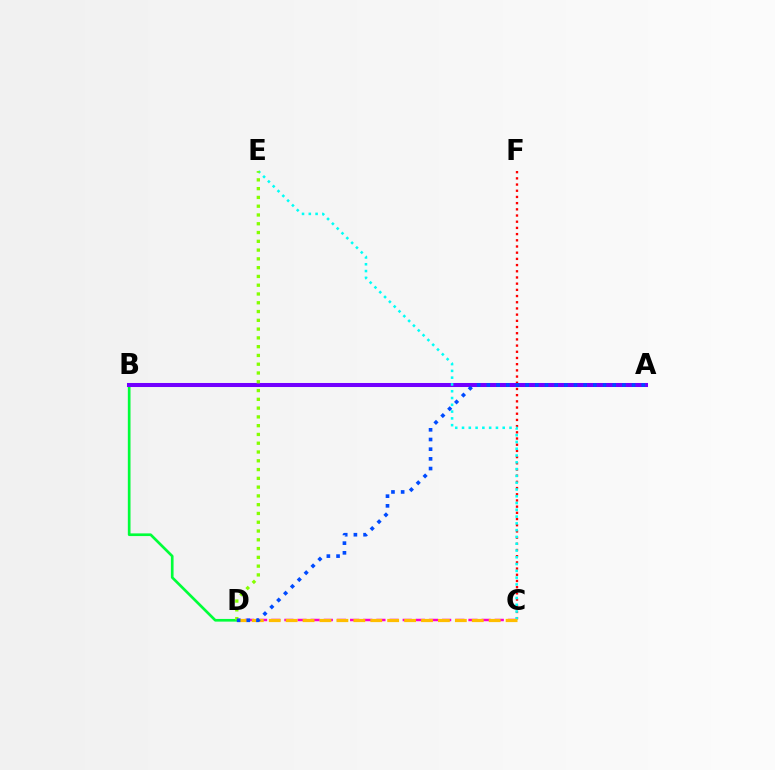{('B', 'D'): [{'color': '#00ff39', 'line_style': 'solid', 'thickness': 1.93}], ('C', 'F'): [{'color': '#ff0000', 'line_style': 'dotted', 'thickness': 1.68}], ('C', 'D'): [{'color': '#ff00cf', 'line_style': 'dashed', 'thickness': 1.79}, {'color': '#ffbd00', 'line_style': 'dashed', 'thickness': 2.3}], ('A', 'B'): [{'color': '#7200ff', 'line_style': 'solid', 'thickness': 2.91}], ('C', 'E'): [{'color': '#00fff6', 'line_style': 'dotted', 'thickness': 1.84}], ('D', 'E'): [{'color': '#84ff00', 'line_style': 'dotted', 'thickness': 2.39}], ('A', 'D'): [{'color': '#004bff', 'line_style': 'dotted', 'thickness': 2.63}]}